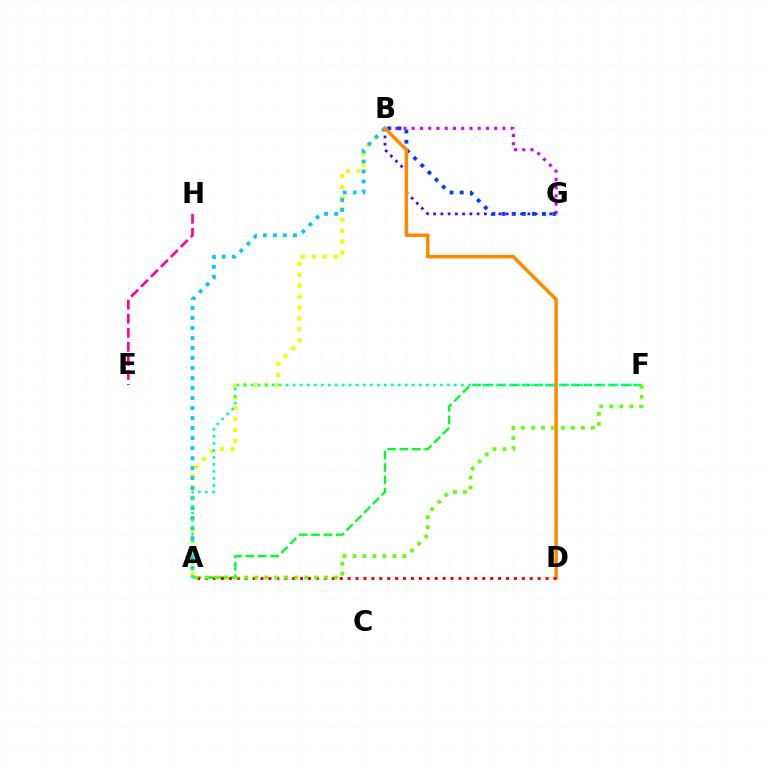{('A', 'F'): [{'color': '#00ff27', 'line_style': 'dashed', 'thickness': 1.69}, {'color': '#66ff00', 'line_style': 'dotted', 'thickness': 2.71}, {'color': '#00ffaf', 'line_style': 'dotted', 'thickness': 1.9}], ('A', 'B'): [{'color': '#eeff00', 'line_style': 'dotted', 'thickness': 2.96}, {'color': '#00c7ff', 'line_style': 'dotted', 'thickness': 2.72}], ('B', 'G'): [{'color': '#4f00ff', 'line_style': 'dotted', 'thickness': 1.97}, {'color': '#d600ff', 'line_style': 'dotted', 'thickness': 2.24}, {'color': '#003fff', 'line_style': 'dotted', 'thickness': 2.75}], ('E', 'H'): [{'color': '#ff00a0', 'line_style': 'dashed', 'thickness': 1.91}], ('B', 'D'): [{'color': '#ff8800', 'line_style': 'solid', 'thickness': 2.51}], ('A', 'D'): [{'color': '#ff0000', 'line_style': 'dotted', 'thickness': 2.15}]}